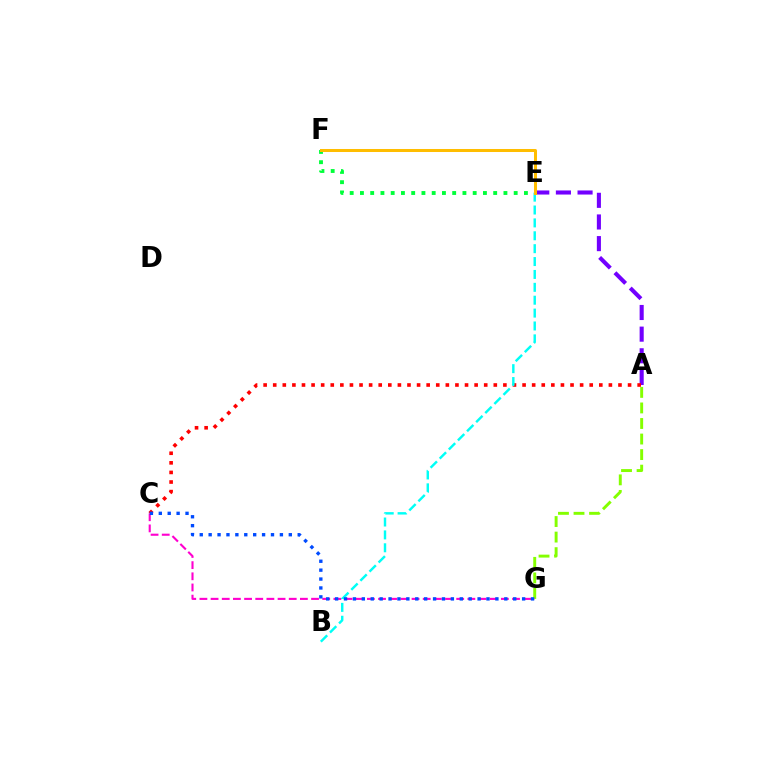{('A', 'E'): [{'color': '#7200ff', 'line_style': 'dashed', 'thickness': 2.94}], ('A', 'C'): [{'color': '#ff0000', 'line_style': 'dotted', 'thickness': 2.61}], ('A', 'G'): [{'color': '#84ff00', 'line_style': 'dashed', 'thickness': 2.11}], ('C', 'G'): [{'color': '#ff00cf', 'line_style': 'dashed', 'thickness': 1.52}, {'color': '#004bff', 'line_style': 'dotted', 'thickness': 2.42}], ('E', 'F'): [{'color': '#00ff39', 'line_style': 'dotted', 'thickness': 2.78}, {'color': '#ffbd00', 'line_style': 'solid', 'thickness': 2.17}], ('B', 'E'): [{'color': '#00fff6', 'line_style': 'dashed', 'thickness': 1.75}]}